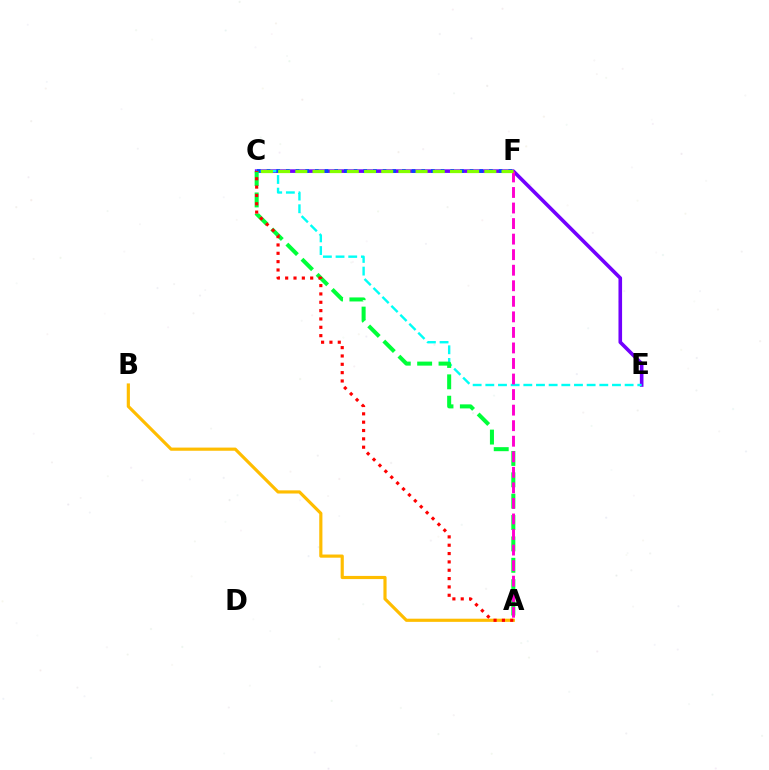{('C', 'E'): [{'color': '#7200ff', 'line_style': 'solid', 'thickness': 2.6}, {'color': '#00fff6', 'line_style': 'dashed', 'thickness': 1.72}], ('C', 'F'): [{'color': '#004bff', 'line_style': 'dotted', 'thickness': 2.63}, {'color': '#84ff00', 'line_style': 'dashed', 'thickness': 2.33}], ('A', 'C'): [{'color': '#00ff39', 'line_style': 'dashed', 'thickness': 2.9}, {'color': '#ff0000', 'line_style': 'dotted', 'thickness': 2.27}], ('A', 'B'): [{'color': '#ffbd00', 'line_style': 'solid', 'thickness': 2.28}], ('A', 'F'): [{'color': '#ff00cf', 'line_style': 'dashed', 'thickness': 2.11}]}